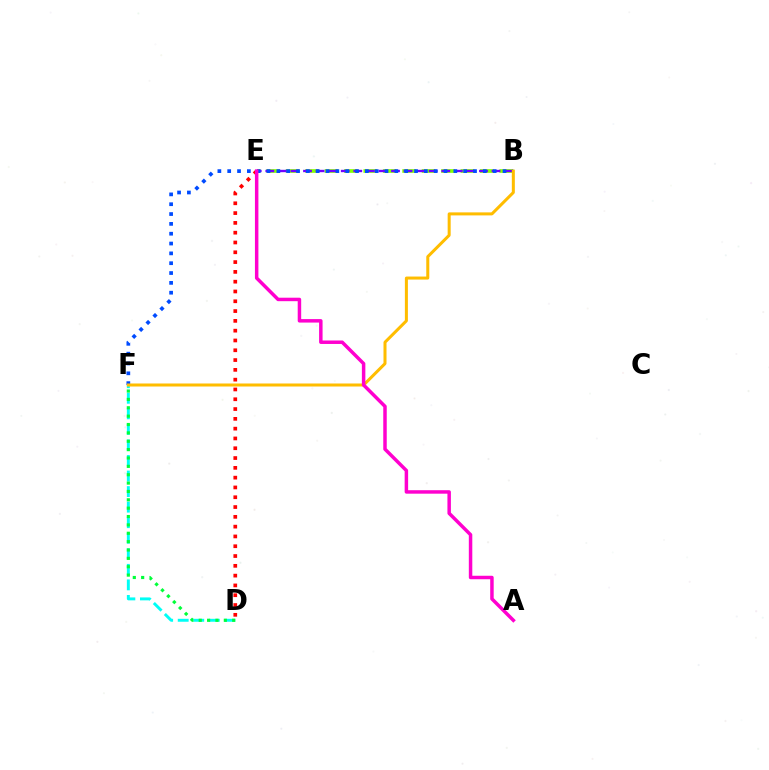{('B', 'E'): [{'color': '#84ff00', 'line_style': 'dashed', 'thickness': 2.64}, {'color': '#7200ff', 'line_style': 'dashed', 'thickness': 1.71}], ('D', 'E'): [{'color': '#ff0000', 'line_style': 'dotted', 'thickness': 2.66}], ('B', 'F'): [{'color': '#004bff', 'line_style': 'dotted', 'thickness': 2.67}, {'color': '#ffbd00', 'line_style': 'solid', 'thickness': 2.18}], ('D', 'F'): [{'color': '#00fff6', 'line_style': 'dashed', 'thickness': 2.11}, {'color': '#00ff39', 'line_style': 'dotted', 'thickness': 2.27}], ('A', 'E'): [{'color': '#ff00cf', 'line_style': 'solid', 'thickness': 2.5}]}